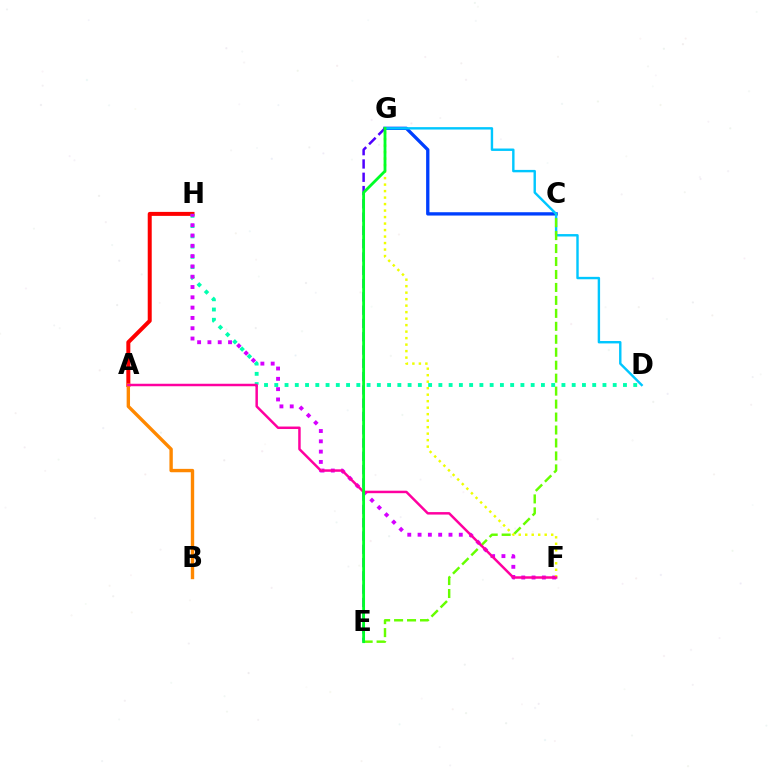{('A', 'H'): [{'color': '#ff0000', 'line_style': 'solid', 'thickness': 2.88}], ('D', 'H'): [{'color': '#00ffaf', 'line_style': 'dotted', 'thickness': 2.79}], ('F', 'H'): [{'color': '#d600ff', 'line_style': 'dotted', 'thickness': 2.8}], ('C', 'G'): [{'color': '#003fff', 'line_style': 'solid', 'thickness': 2.39}], ('A', 'B'): [{'color': '#ff8800', 'line_style': 'solid', 'thickness': 2.43}], ('D', 'G'): [{'color': '#00c7ff', 'line_style': 'solid', 'thickness': 1.74}], ('E', 'G'): [{'color': '#4f00ff', 'line_style': 'dashed', 'thickness': 1.81}, {'color': '#00ff27', 'line_style': 'solid', 'thickness': 2.03}], ('C', 'E'): [{'color': '#66ff00', 'line_style': 'dashed', 'thickness': 1.76}], ('F', 'G'): [{'color': '#eeff00', 'line_style': 'dotted', 'thickness': 1.76}], ('A', 'F'): [{'color': '#ff00a0', 'line_style': 'solid', 'thickness': 1.79}]}